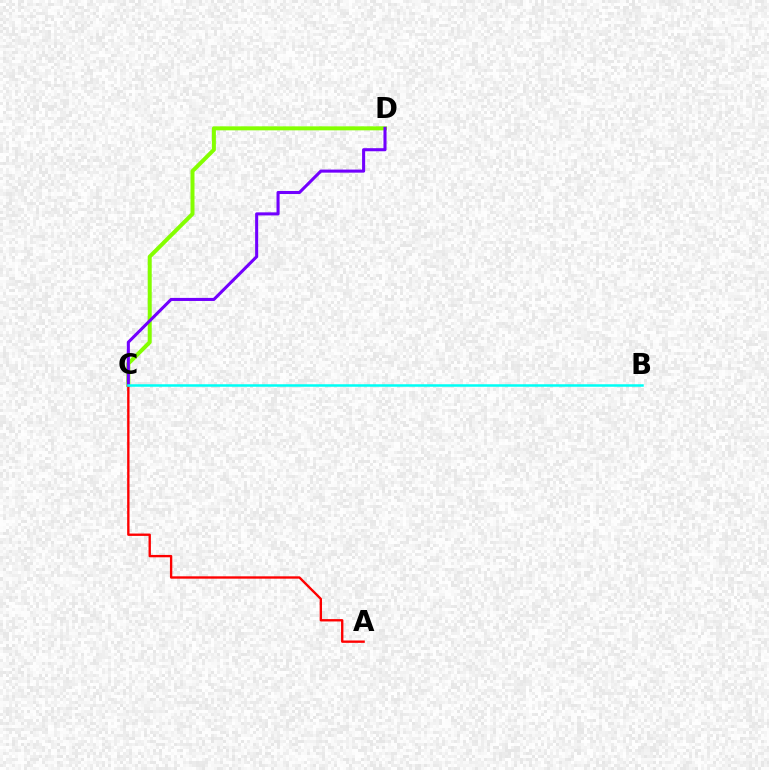{('C', 'D'): [{'color': '#84ff00', 'line_style': 'solid', 'thickness': 2.87}, {'color': '#7200ff', 'line_style': 'solid', 'thickness': 2.21}], ('A', 'C'): [{'color': '#ff0000', 'line_style': 'solid', 'thickness': 1.7}], ('B', 'C'): [{'color': '#00fff6', 'line_style': 'solid', 'thickness': 1.81}]}